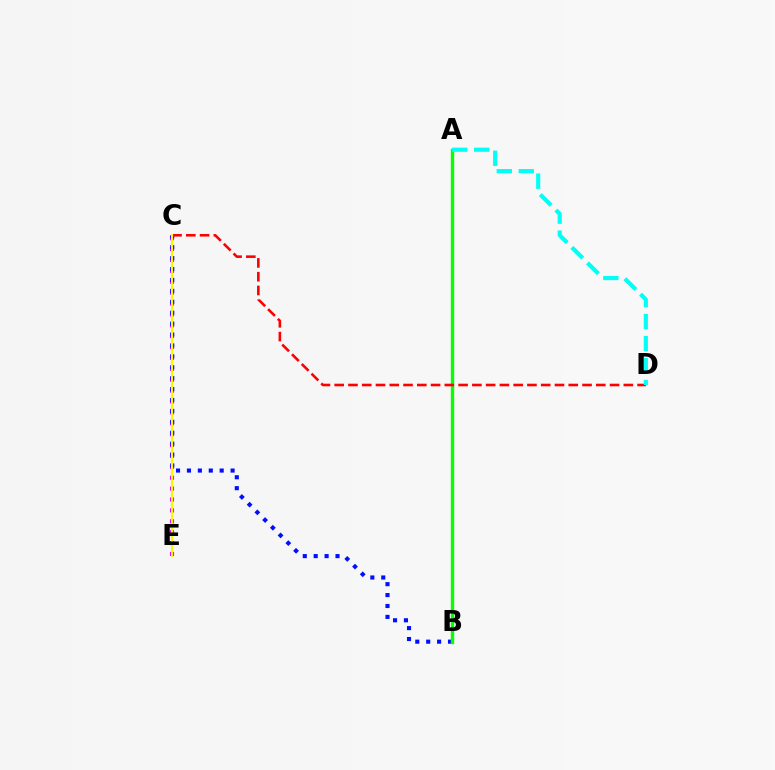{('C', 'E'): [{'color': '#ee00ff', 'line_style': 'dotted', 'thickness': 2.96}, {'color': '#fcf500', 'line_style': 'solid', 'thickness': 1.52}], ('B', 'C'): [{'color': '#0010ff', 'line_style': 'dotted', 'thickness': 2.96}], ('A', 'B'): [{'color': '#08ff00', 'line_style': 'solid', 'thickness': 2.42}], ('C', 'D'): [{'color': '#ff0000', 'line_style': 'dashed', 'thickness': 1.87}], ('A', 'D'): [{'color': '#00fff6', 'line_style': 'dashed', 'thickness': 2.99}]}